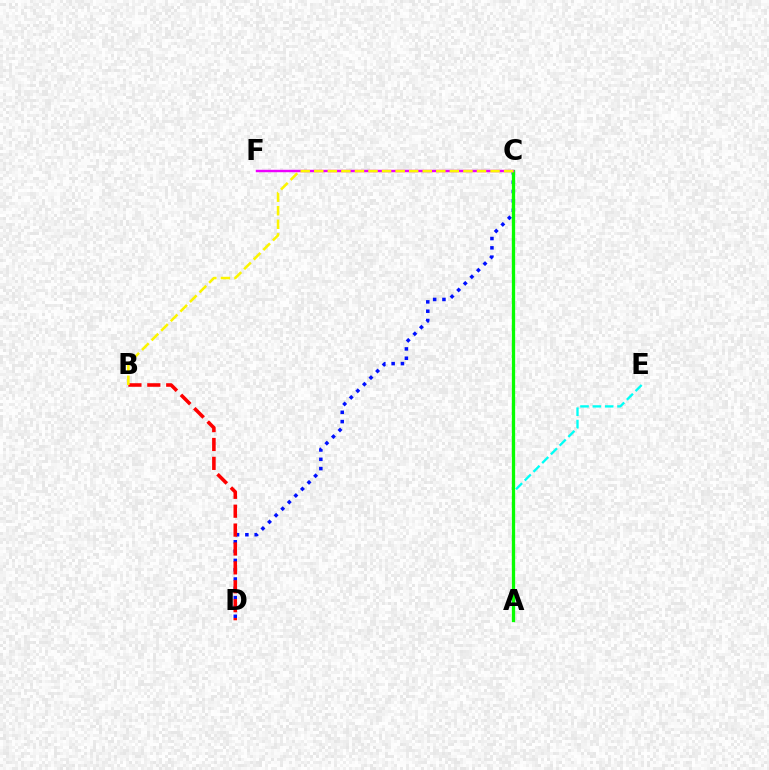{('C', 'D'): [{'color': '#0010ff', 'line_style': 'dotted', 'thickness': 2.53}], ('A', 'E'): [{'color': '#00fff6', 'line_style': 'dashed', 'thickness': 1.68}], ('A', 'C'): [{'color': '#08ff00', 'line_style': 'solid', 'thickness': 2.37}], ('B', 'D'): [{'color': '#ff0000', 'line_style': 'dashed', 'thickness': 2.57}], ('C', 'F'): [{'color': '#ee00ff', 'line_style': 'solid', 'thickness': 1.75}], ('B', 'C'): [{'color': '#fcf500', 'line_style': 'dashed', 'thickness': 1.84}]}